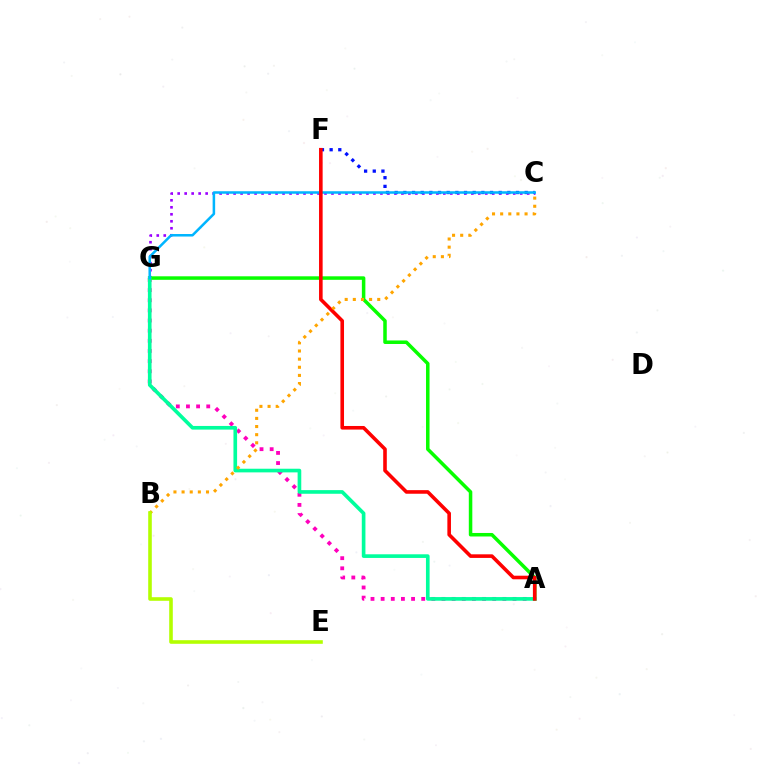{('C', 'G'): [{'color': '#9b00ff', 'line_style': 'dotted', 'thickness': 1.9}, {'color': '#00b5ff', 'line_style': 'solid', 'thickness': 1.82}], ('C', 'F'): [{'color': '#0010ff', 'line_style': 'dotted', 'thickness': 2.35}], ('A', 'G'): [{'color': '#ff00bd', 'line_style': 'dotted', 'thickness': 2.76}, {'color': '#08ff00', 'line_style': 'solid', 'thickness': 2.53}, {'color': '#00ff9d', 'line_style': 'solid', 'thickness': 2.63}], ('A', 'F'): [{'color': '#ff0000', 'line_style': 'solid', 'thickness': 2.59}], ('B', 'C'): [{'color': '#ffa500', 'line_style': 'dotted', 'thickness': 2.21}], ('B', 'E'): [{'color': '#b3ff00', 'line_style': 'solid', 'thickness': 2.58}]}